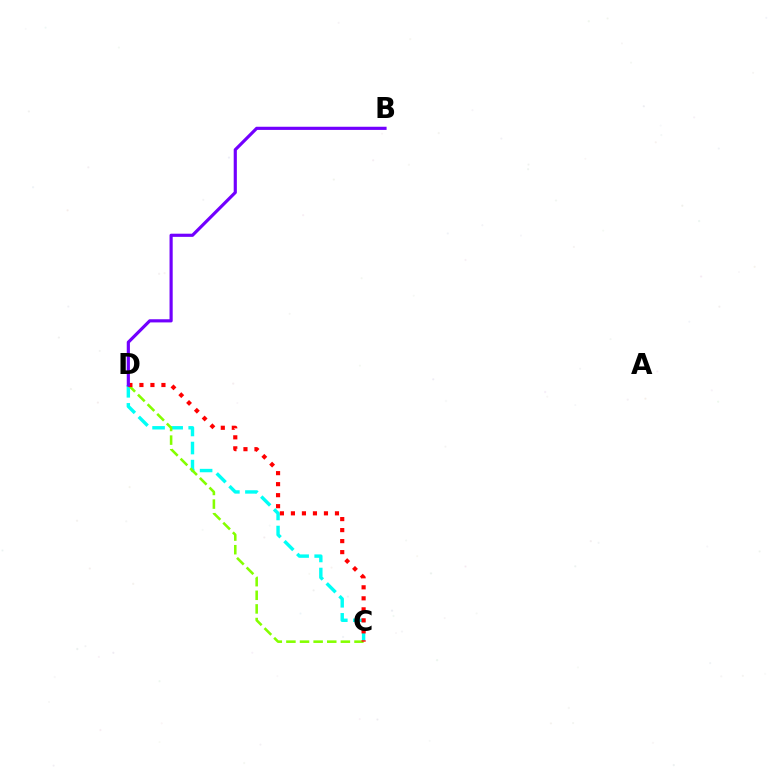{('C', 'D'): [{'color': '#00fff6', 'line_style': 'dashed', 'thickness': 2.45}, {'color': '#84ff00', 'line_style': 'dashed', 'thickness': 1.85}, {'color': '#ff0000', 'line_style': 'dotted', 'thickness': 2.99}], ('B', 'D'): [{'color': '#7200ff', 'line_style': 'solid', 'thickness': 2.28}]}